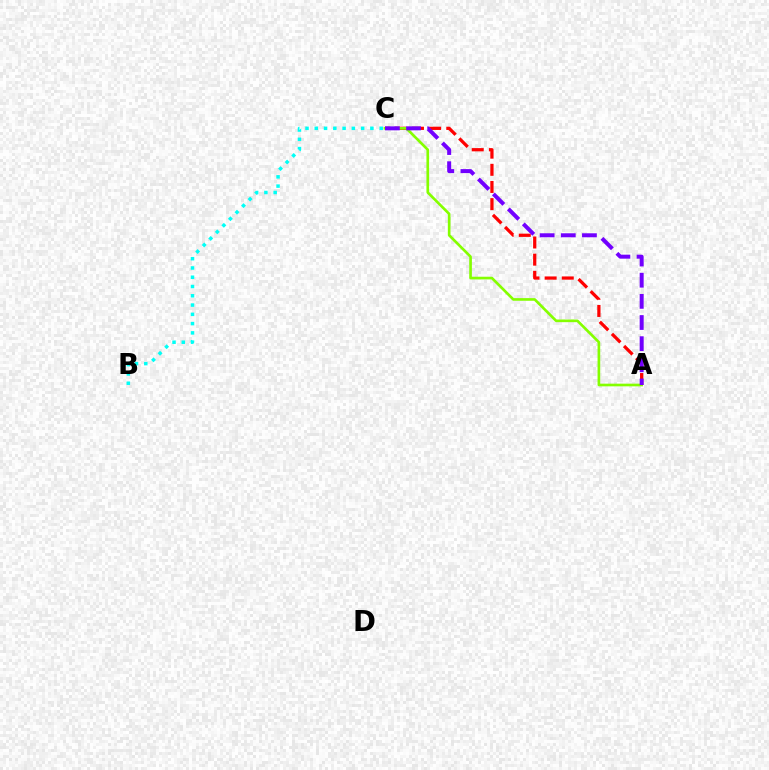{('A', 'C'): [{'color': '#ff0000', 'line_style': 'dashed', 'thickness': 2.33}, {'color': '#84ff00', 'line_style': 'solid', 'thickness': 1.92}, {'color': '#7200ff', 'line_style': 'dashed', 'thickness': 2.87}], ('B', 'C'): [{'color': '#00fff6', 'line_style': 'dotted', 'thickness': 2.52}]}